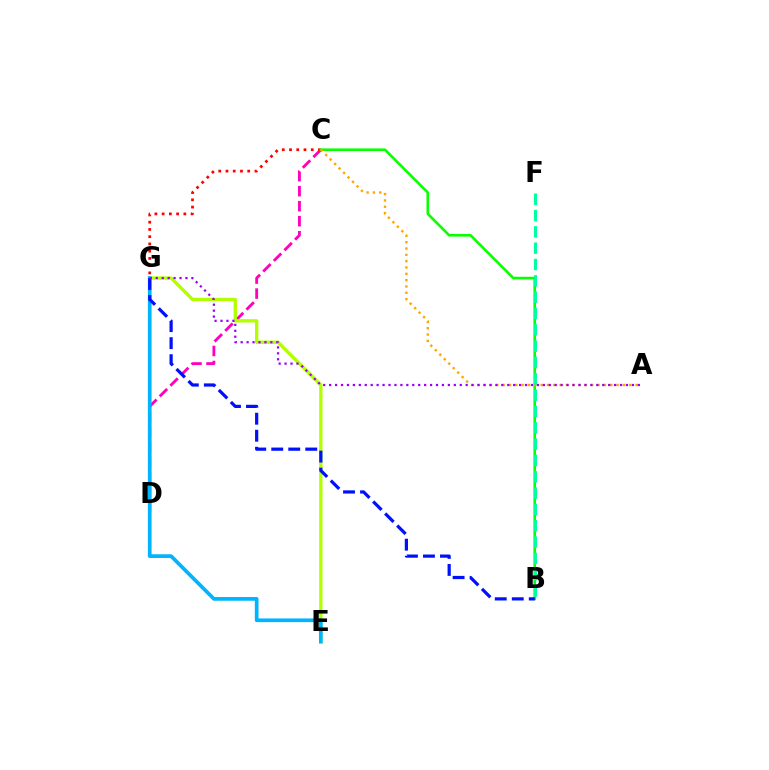{('C', 'D'): [{'color': '#ff00bd', 'line_style': 'dashed', 'thickness': 2.04}], ('C', 'G'): [{'color': '#ff0000', 'line_style': 'dotted', 'thickness': 1.97}], ('E', 'G'): [{'color': '#b3ff00', 'line_style': 'solid', 'thickness': 2.41}, {'color': '#00b5ff', 'line_style': 'solid', 'thickness': 2.67}], ('B', 'C'): [{'color': '#08ff00', 'line_style': 'solid', 'thickness': 1.88}], ('A', 'C'): [{'color': '#ffa500', 'line_style': 'dotted', 'thickness': 1.72}], ('B', 'F'): [{'color': '#00ff9d', 'line_style': 'dashed', 'thickness': 2.22}], ('B', 'G'): [{'color': '#0010ff', 'line_style': 'dashed', 'thickness': 2.31}], ('A', 'G'): [{'color': '#9b00ff', 'line_style': 'dotted', 'thickness': 1.61}]}